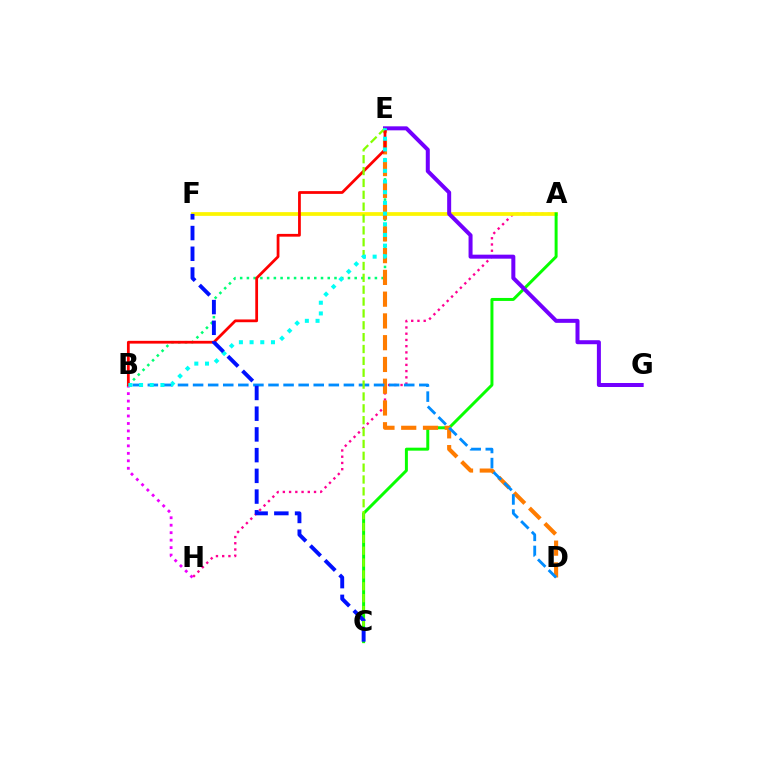{('A', 'H'): [{'color': '#ff0094', 'line_style': 'dotted', 'thickness': 1.69}], ('B', 'H'): [{'color': '#ee00ff', 'line_style': 'dotted', 'thickness': 2.03}], ('A', 'F'): [{'color': '#fcf500', 'line_style': 'solid', 'thickness': 2.69}], ('B', 'E'): [{'color': '#00ff74', 'line_style': 'dotted', 'thickness': 1.83}, {'color': '#ff0000', 'line_style': 'solid', 'thickness': 1.99}, {'color': '#00fff6', 'line_style': 'dotted', 'thickness': 2.9}], ('A', 'C'): [{'color': '#08ff00', 'line_style': 'solid', 'thickness': 2.14}], ('D', 'E'): [{'color': '#ff7c00', 'line_style': 'dashed', 'thickness': 2.96}], ('B', 'D'): [{'color': '#008cff', 'line_style': 'dashed', 'thickness': 2.05}], ('E', 'G'): [{'color': '#7200ff', 'line_style': 'solid', 'thickness': 2.88}], ('C', 'E'): [{'color': '#84ff00', 'line_style': 'dashed', 'thickness': 1.61}], ('C', 'F'): [{'color': '#0010ff', 'line_style': 'dashed', 'thickness': 2.81}]}